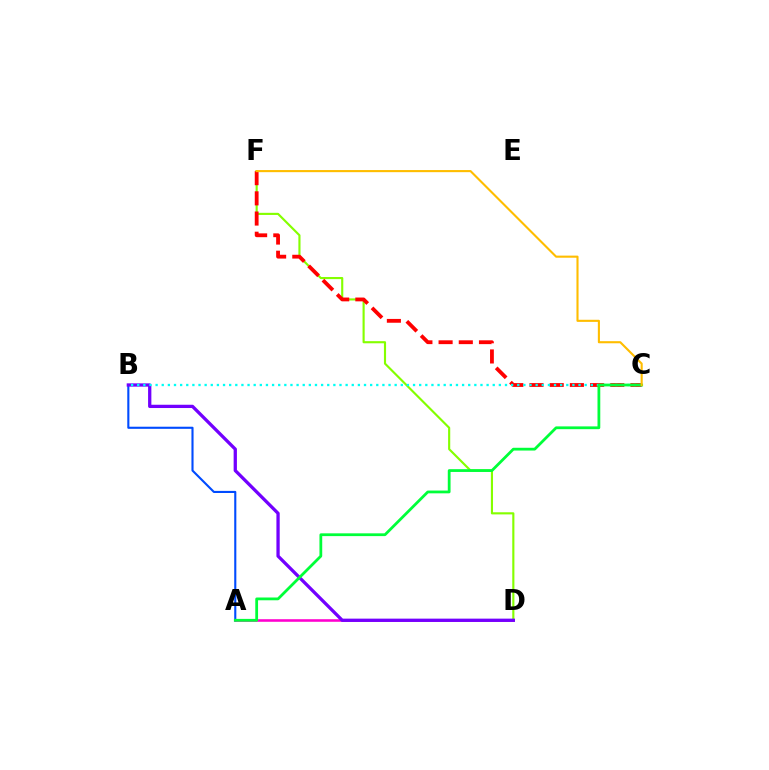{('A', 'D'): [{'color': '#ff00cf', 'line_style': 'solid', 'thickness': 1.86}], ('A', 'B'): [{'color': '#004bff', 'line_style': 'solid', 'thickness': 1.52}], ('D', 'F'): [{'color': '#84ff00', 'line_style': 'solid', 'thickness': 1.54}], ('C', 'F'): [{'color': '#ff0000', 'line_style': 'dashed', 'thickness': 2.74}, {'color': '#ffbd00', 'line_style': 'solid', 'thickness': 1.52}], ('B', 'D'): [{'color': '#7200ff', 'line_style': 'solid', 'thickness': 2.36}], ('B', 'C'): [{'color': '#00fff6', 'line_style': 'dotted', 'thickness': 1.67}], ('A', 'C'): [{'color': '#00ff39', 'line_style': 'solid', 'thickness': 2.0}]}